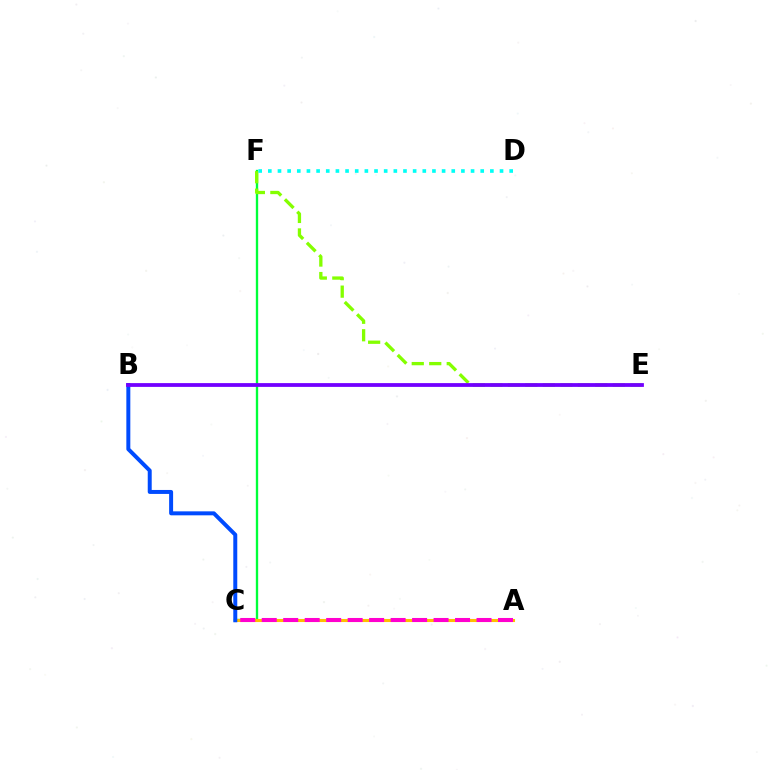{('A', 'C'): [{'color': '#ff0000', 'line_style': 'dashed', 'thickness': 2.16}, {'color': '#ffbd00', 'line_style': 'solid', 'thickness': 2.22}, {'color': '#ff00cf', 'line_style': 'dashed', 'thickness': 2.92}], ('C', 'F'): [{'color': '#00ff39', 'line_style': 'solid', 'thickness': 1.69}], ('E', 'F'): [{'color': '#84ff00', 'line_style': 'dashed', 'thickness': 2.38}], ('B', 'C'): [{'color': '#004bff', 'line_style': 'solid', 'thickness': 2.86}], ('D', 'F'): [{'color': '#00fff6', 'line_style': 'dotted', 'thickness': 2.62}], ('B', 'E'): [{'color': '#7200ff', 'line_style': 'solid', 'thickness': 2.72}]}